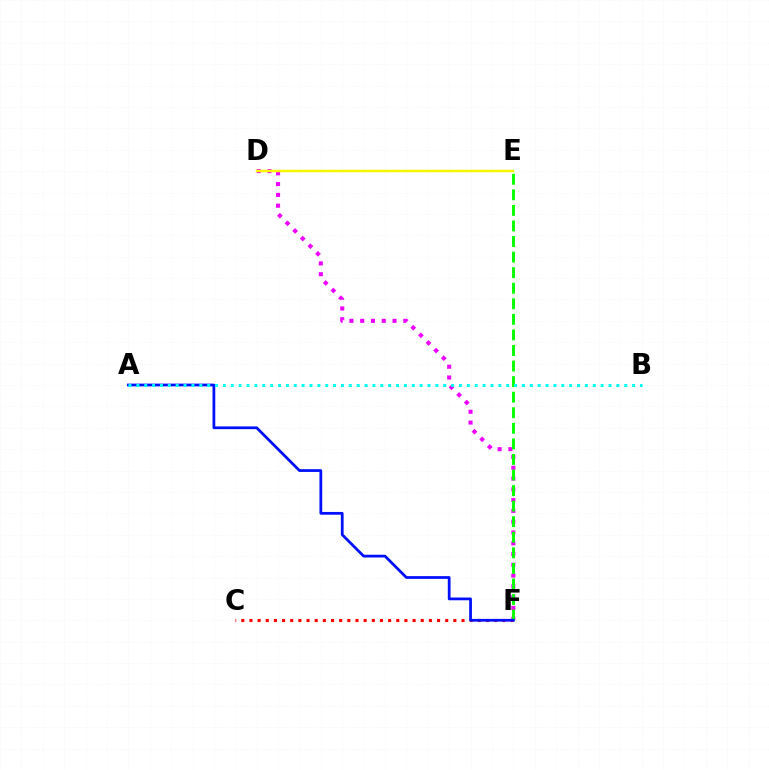{('C', 'F'): [{'color': '#ff0000', 'line_style': 'dotted', 'thickness': 2.22}], ('D', 'F'): [{'color': '#ee00ff', 'line_style': 'dotted', 'thickness': 2.93}], ('D', 'E'): [{'color': '#fcf500', 'line_style': 'solid', 'thickness': 1.79}], ('E', 'F'): [{'color': '#08ff00', 'line_style': 'dashed', 'thickness': 2.11}], ('A', 'F'): [{'color': '#0010ff', 'line_style': 'solid', 'thickness': 1.99}], ('A', 'B'): [{'color': '#00fff6', 'line_style': 'dotted', 'thickness': 2.14}]}